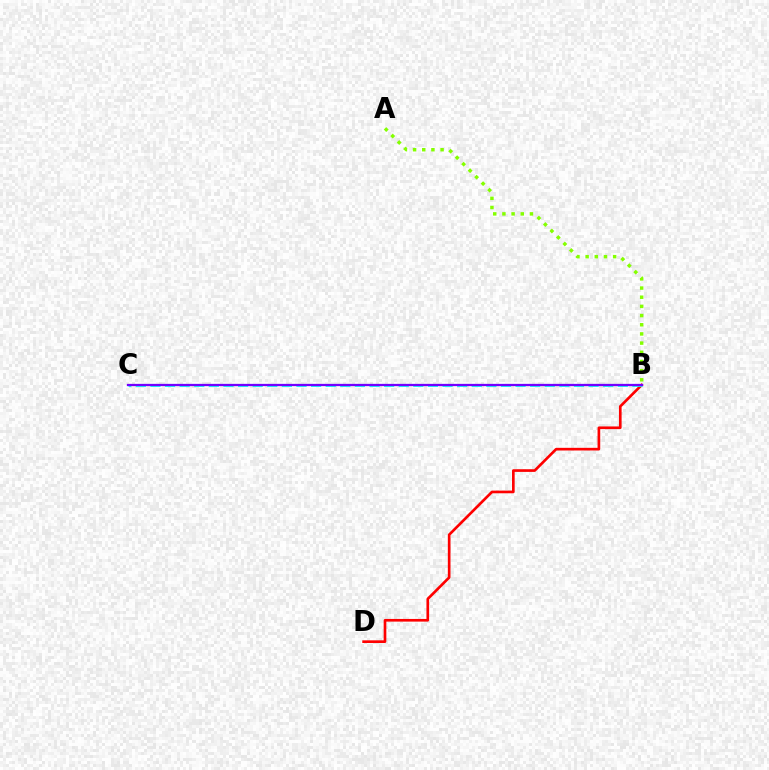{('B', 'D'): [{'color': '#ff0000', 'line_style': 'solid', 'thickness': 1.92}], ('B', 'C'): [{'color': '#00fff6', 'line_style': 'dashed', 'thickness': 1.98}, {'color': '#7200ff', 'line_style': 'solid', 'thickness': 1.64}], ('A', 'B'): [{'color': '#84ff00', 'line_style': 'dotted', 'thickness': 2.49}]}